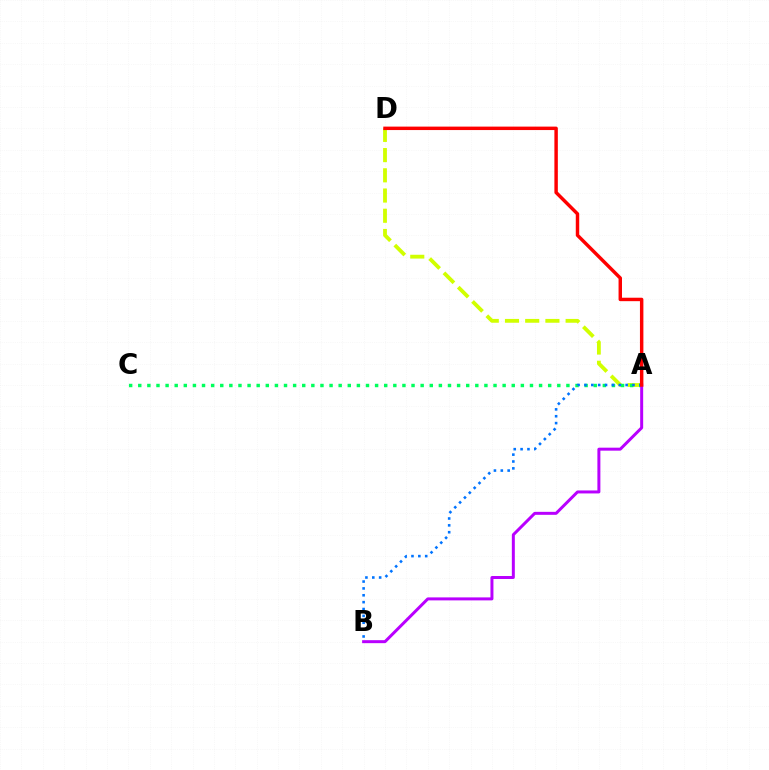{('A', 'D'): [{'color': '#d1ff00', 'line_style': 'dashed', 'thickness': 2.75}, {'color': '#ff0000', 'line_style': 'solid', 'thickness': 2.48}], ('A', 'C'): [{'color': '#00ff5c', 'line_style': 'dotted', 'thickness': 2.47}], ('A', 'B'): [{'color': '#0074ff', 'line_style': 'dotted', 'thickness': 1.87}, {'color': '#b900ff', 'line_style': 'solid', 'thickness': 2.15}]}